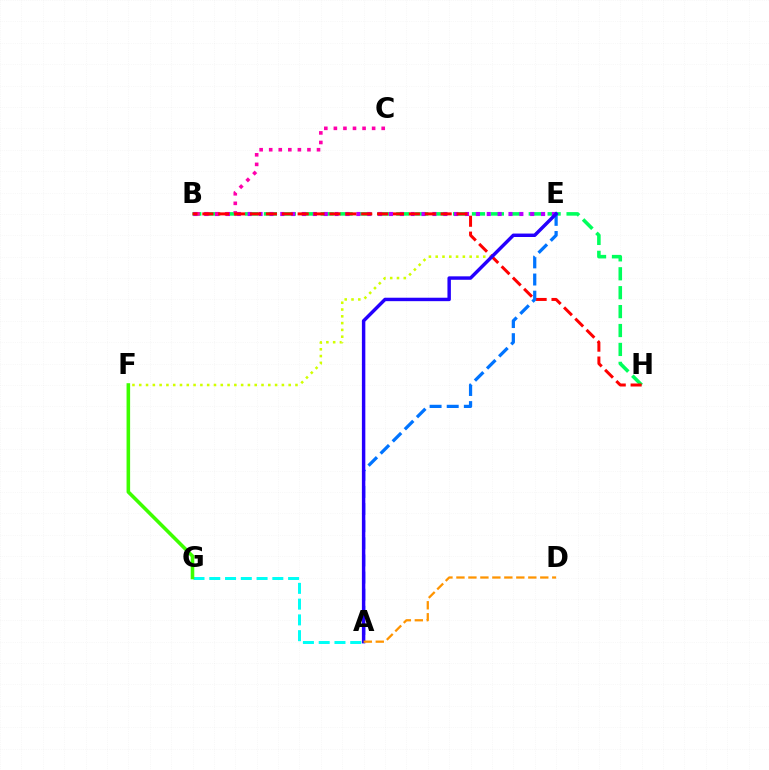{('B', 'H'): [{'color': '#00ff5c', 'line_style': 'dashed', 'thickness': 2.57}, {'color': '#ff0000', 'line_style': 'dashed', 'thickness': 2.16}], ('B', 'E'): [{'color': '#b900ff', 'line_style': 'dotted', 'thickness': 2.95}], ('B', 'C'): [{'color': '#ff00ac', 'line_style': 'dotted', 'thickness': 2.6}], ('E', 'F'): [{'color': '#d1ff00', 'line_style': 'dotted', 'thickness': 1.85}], ('A', 'G'): [{'color': '#00fff6', 'line_style': 'dashed', 'thickness': 2.14}], ('F', 'G'): [{'color': '#3dff00', 'line_style': 'solid', 'thickness': 2.57}], ('A', 'E'): [{'color': '#0074ff', 'line_style': 'dashed', 'thickness': 2.33}, {'color': '#2500ff', 'line_style': 'solid', 'thickness': 2.48}], ('A', 'D'): [{'color': '#ff9400', 'line_style': 'dashed', 'thickness': 1.63}]}